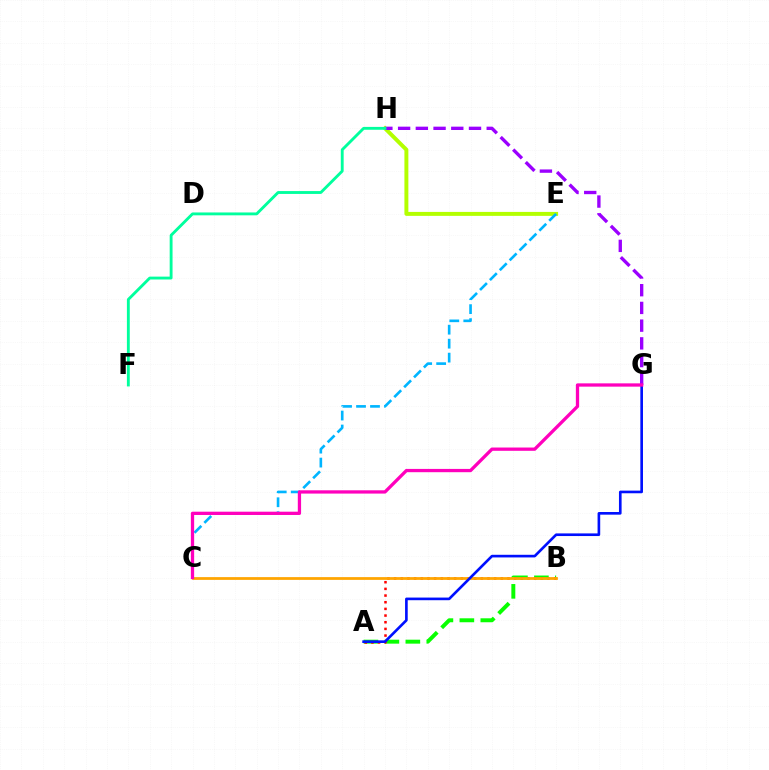{('E', 'H'): [{'color': '#b3ff00', 'line_style': 'solid', 'thickness': 2.85}], ('C', 'E'): [{'color': '#00b5ff', 'line_style': 'dashed', 'thickness': 1.9}], ('A', 'B'): [{'color': '#08ff00', 'line_style': 'dashed', 'thickness': 2.85}, {'color': '#ff0000', 'line_style': 'dotted', 'thickness': 1.81}], ('B', 'C'): [{'color': '#ffa500', 'line_style': 'solid', 'thickness': 1.99}], ('A', 'G'): [{'color': '#0010ff', 'line_style': 'solid', 'thickness': 1.9}], ('G', 'H'): [{'color': '#9b00ff', 'line_style': 'dashed', 'thickness': 2.41}], ('C', 'G'): [{'color': '#ff00bd', 'line_style': 'solid', 'thickness': 2.37}], ('F', 'H'): [{'color': '#00ff9d', 'line_style': 'solid', 'thickness': 2.06}]}